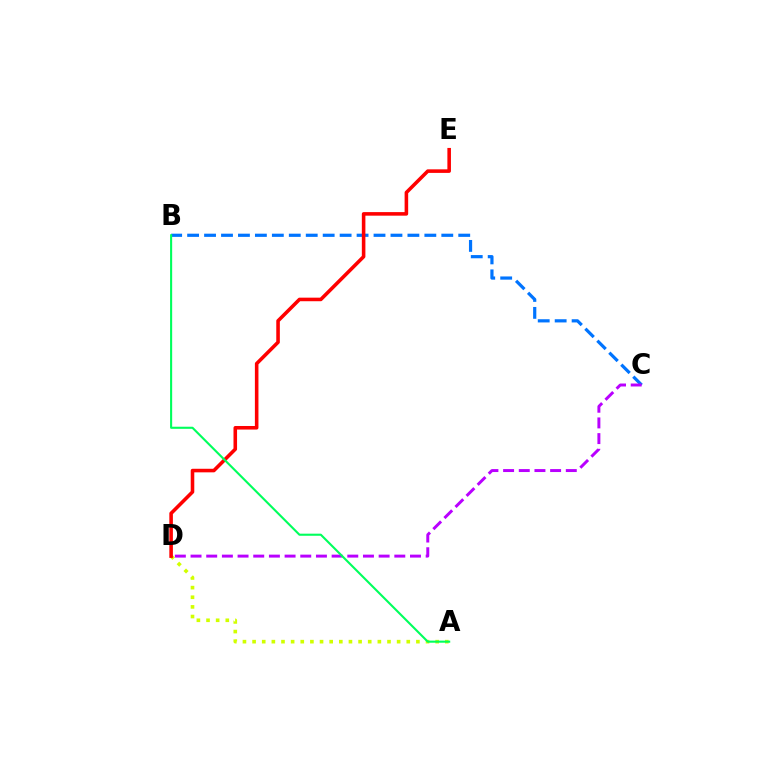{('B', 'C'): [{'color': '#0074ff', 'line_style': 'dashed', 'thickness': 2.3}], ('A', 'D'): [{'color': '#d1ff00', 'line_style': 'dotted', 'thickness': 2.62}], ('C', 'D'): [{'color': '#b900ff', 'line_style': 'dashed', 'thickness': 2.13}], ('D', 'E'): [{'color': '#ff0000', 'line_style': 'solid', 'thickness': 2.57}], ('A', 'B'): [{'color': '#00ff5c', 'line_style': 'solid', 'thickness': 1.51}]}